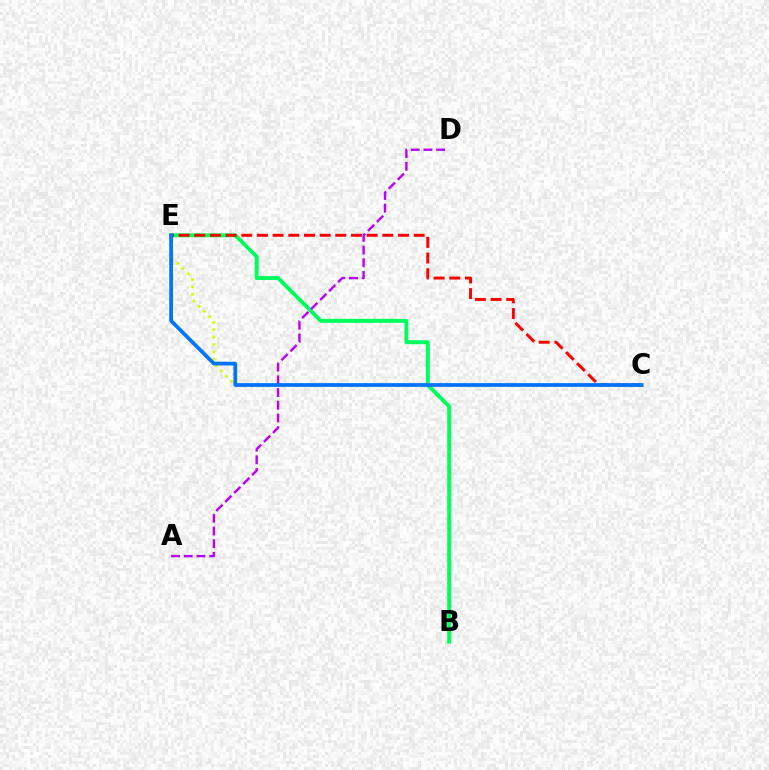{('B', 'E'): [{'color': '#00ff5c', 'line_style': 'solid', 'thickness': 2.84}], ('C', 'E'): [{'color': '#d1ff00', 'line_style': 'dotted', 'thickness': 2.01}, {'color': '#ff0000', 'line_style': 'dashed', 'thickness': 2.13}, {'color': '#0074ff', 'line_style': 'solid', 'thickness': 2.69}], ('A', 'D'): [{'color': '#b900ff', 'line_style': 'dashed', 'thickness': 1.72}]}